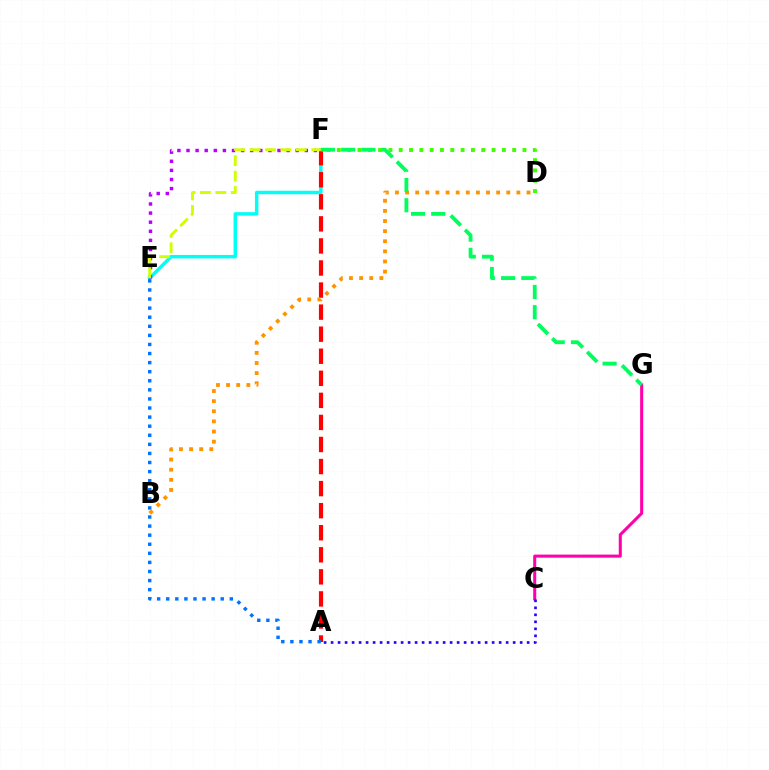{('E', 'F'): [{'color': '#00fff6', 'line_style': 'solid', 'thickness': 2.49}, {'color': '#b900ff', 'line_style': 'dotted', 'thickness': 2.47}, {'color': '#d1ff00', 'line_style': 'dashed', 'thickness': 2.09}], ('A', 'F'): [{'color': '#ff0000', 'line_style': 'dashed', 'thickness': 3.0}], ('B', 'D'): [{'color': '#ff9400', 'line_style': 'dotted', 'thickness': 2.75}], ('A', 'E'): [{'color': '#0074ff', 'line_style': 'dotted', 'thickness': 2.47}], ('D', 'F'): [{'color': '#3dff00', 'line_style': 'dotted', 'thickness': 2.8}], ('C', 'G'): [{'color': '#ff00ac', 'line_style': 'solid', 'thickness': 2.19}], ('A', 'C'): [{'color': '#2500ff', 'line_style': 'dotted', 'thickness': 1.9}], ('F', 'G'): [{'color': '#00ff5c', 'line_style': 'dashed', 'thickness': 2.75}]}